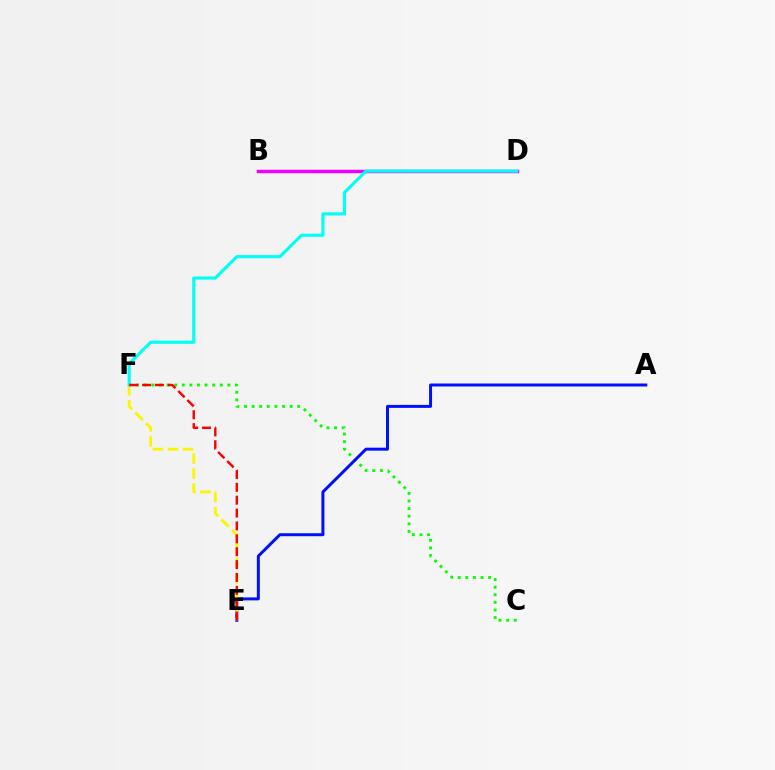{('B', 'D'): [{'color': '#ee00ff', 'line_style': 'solid', 'thickness': 2.47}], ('C', 'F'): [{'color': '#08ff00', 'line_style': 'dotted', 'thickness': 2.07}], ('A', 'E'): [{'color': '#0010ff', 'line_style': 'solid', 'thickness': 2.15}], ('E', 'F'): [{'color': '#fcf500', 'line_style': 'dashed', 'thickness': 2.04}, {'color': '#ff0000', 'line_style': 'dashed', 'thickness': 1.75}], ('D', 'F'): [{'color': '#00fff6', 'line_style': 'solid', 'thickness': 2.24}]}